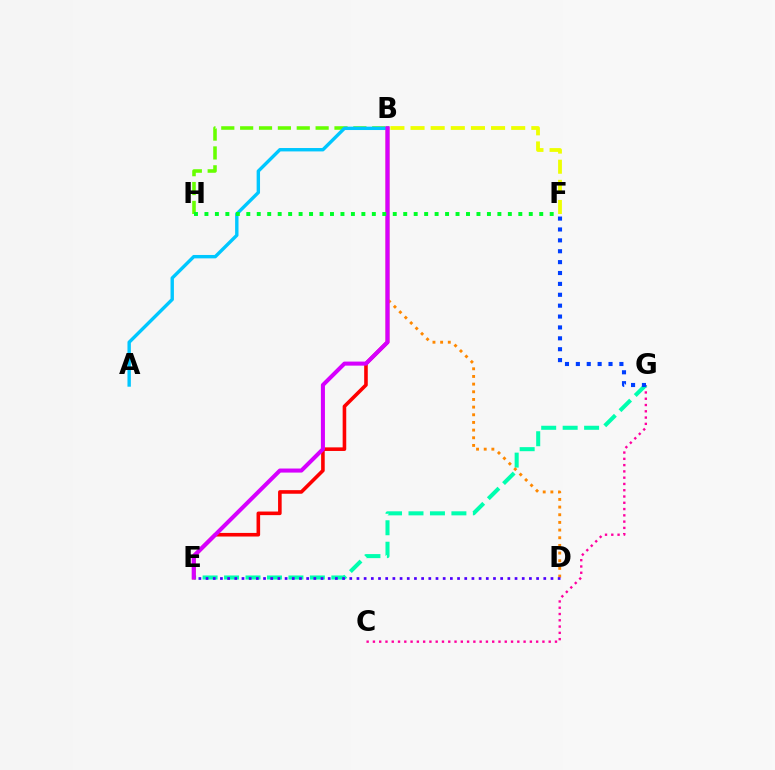{('C', 'G'): [{'color': '#ff00a0', 'line_style': 'dotted', 'thickness': 1.71}], ('E', 'G'): [{'color': '#00ffaf', 'line_style': 'dashed', 'thickness': 2.92}], ('B', 'E'): [{'color': '#ff0000', 'line_style': 'solid', 'thickness': 2.59}, {'color': '#d600ff', 'line_style': 'solid', 'thickness': 2.92}], ('F', 'G'): [{'color': '#003fff', 'line_style': 'dotted', 'thickness': 2.96}], ('B', 'H'): [{'color': '#66ff00', 'line_style': 'dashed', 'thickness': 2.56}], ('B', 'D'): [{'color': '#ff8800', 'line_style': 'dotted', 'thickness': 2.08}], ('A', 'B'): [{'color': '#00c7ff', 'line_style': 'solid', 'thickness': 2.44}], ('B', 'F'): [{'color': '#eeff00', 'line_style': 'dashed', 'thickness': 2.73}], ('D', 'E'): [{'color': '#4f00ff', 'line_style': 'dotted', 'thickness': 1.95}], ('F', 'H'): [{'color': '#00ff27', 'line_style': 'dotted', 'thickness': 2.84}]}